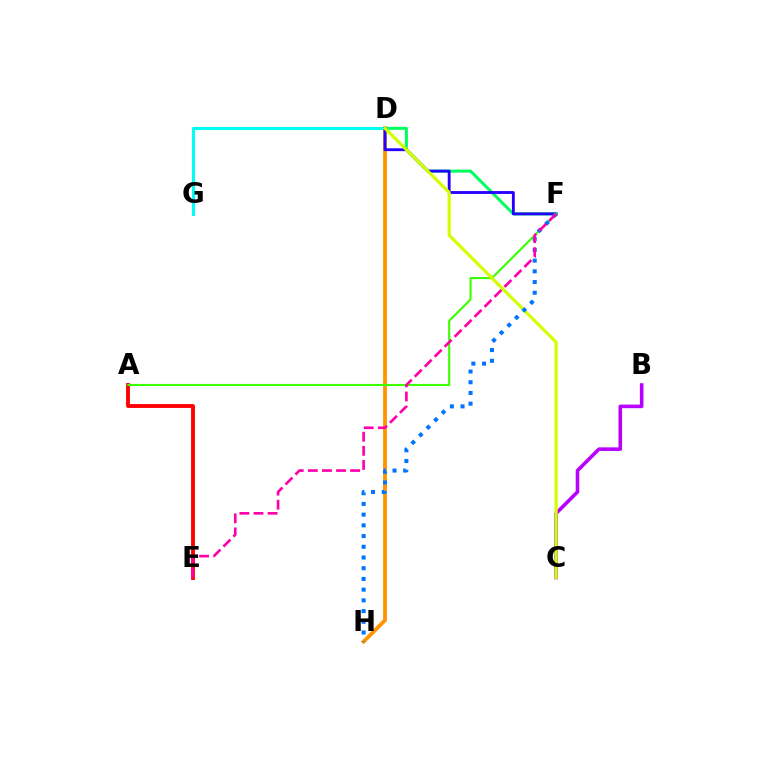{('A', 'E'): [{'color': '#ff0000', 'line_style': 'solid', 'thickness': 2.78}], ('D', 'F'): [{'color': '#00ff5c', 'line_style': 'solid', 'thickness': 2.15}, {'color': '#2500ff', 'line_style': 'solid', 'thickness': 2.05}], ('D', 'H'): [{'color': '#ff9400', 'line_style': 'solid', 'thickness': 2.76}], ('D', 'G'): [{'color': '#00fff6', 'line_style': 'solid', 'thickness': 2.22}], ('A', 'F'): [{'color': '#3dff00', 'line_style': 'solid', 'thickness': 1.52}], ('B', 'C'): [{'color': '#b900ff', 'line_style': 'solid', 'thickness': 2.58}], ('C', 'D'): [{'color': '#d1ff00', 'line_style': 'solid', 'thickness': 2.29}], ('F', 'H'): [{'color': '#0074ff', 'line_style': 'dotted', 'thickness': 2.91}], ('E', 'F'): [{'color': '#ff00ac', 'line_style': 'dashed', 'thickness': 1.92}]}